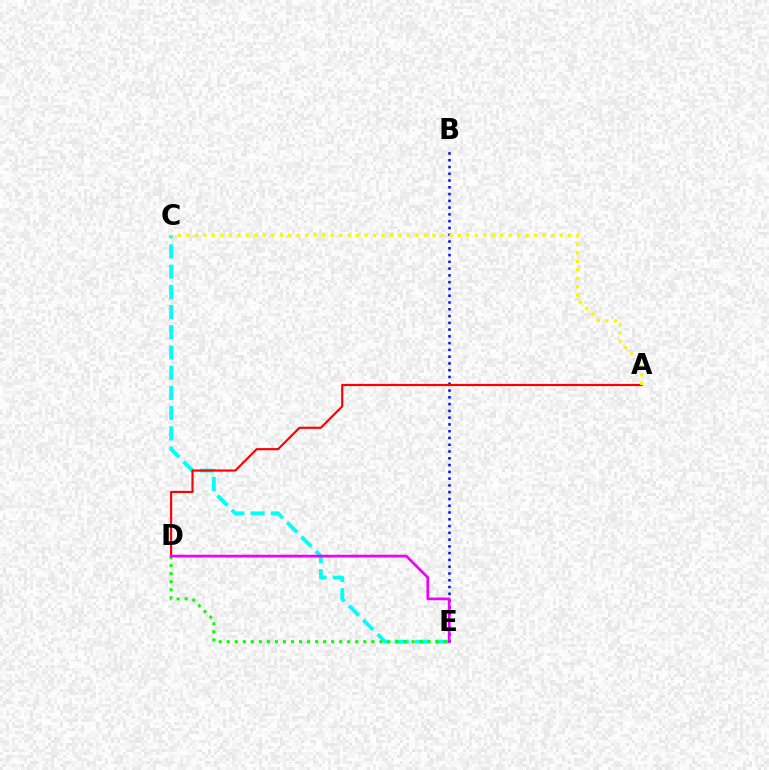{('C', 'E'): [{'color': '#00fff6', 'line_style': 'dashed', 'thickness': 2.75}], ('B', 'E'): [{'color': '#0010ff', 'line_style': 'dotted', 'thickness': 1.84}], ('A', 'D'): [{'color': '#ff0000', 'line_style': 'solid', 'thickness': 1.55}], ('D', 'E'): [{'color': '#08ff00', 'line_style': 'dotted', 'thickness': 2.18}, {'color': '#ee00ff', 'line_style': 'solid', 'thickness': 1.95}], ('A', 'C'): [{'color': '#fcf500', 'line_style': 'dotted', 'thickness': 2.3}]}